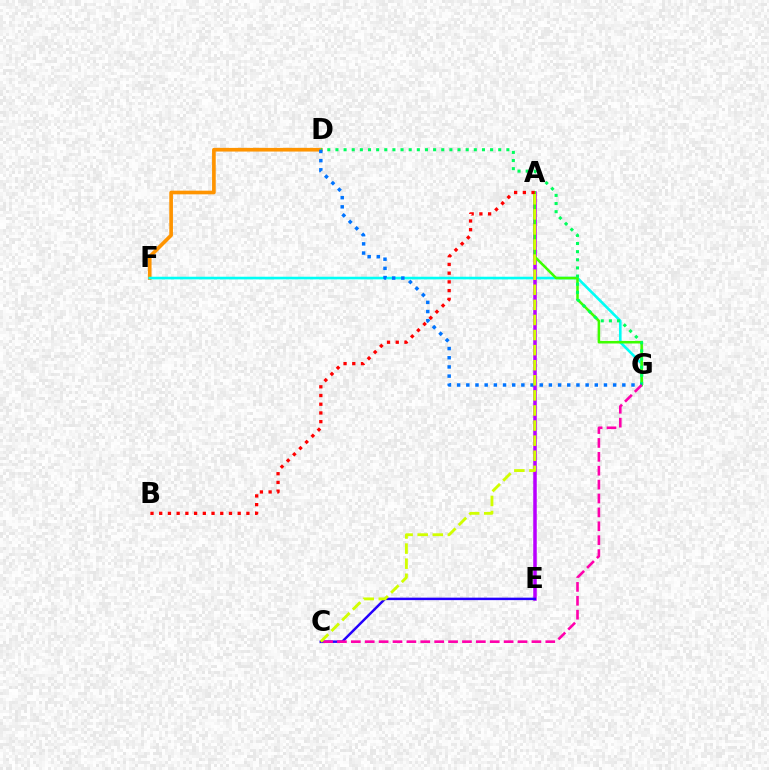{('D', 'F'): [{'color': '#ff9400', 'line_style': 'solid', 'thickness': 2.64}], ('F', 'G'): [{'color': '#00fff6', 'line_style': 'solid', 'thickness': 1.89}], ('A', 'E'): [{'color': '#b900ff', 'line_style': 'solid', 'thickness': 2.53}], ('A', 'G'): [{'color': '#3dff00', 'line_style': 'solid', 'thickness': 1.84}], ('D', 'G'): [{'color': '#00ff5c', 'line_style': 'dotted', 'thickness': 2.21}, {'color': '#0074ff', 'line_style': 'dotted', 'thickness': 2.49}], ('A', 'B'): [{'color': '#ff0000', 'line_style': 'dotted', 'thickness': 2.37}], ('C', 'E'): [{'color': '#2500ff', 'line_style': 'solid', 'thickness': 1.78}], ('C', 'G'): [{'color': '#ff00ac', 'line_style': 'dashed', 'thickness': 1.89}], ('A', 'C'): [{'color': '#d1ff00', 'line_style': 'dashed', 'thickness': 2.05}]}